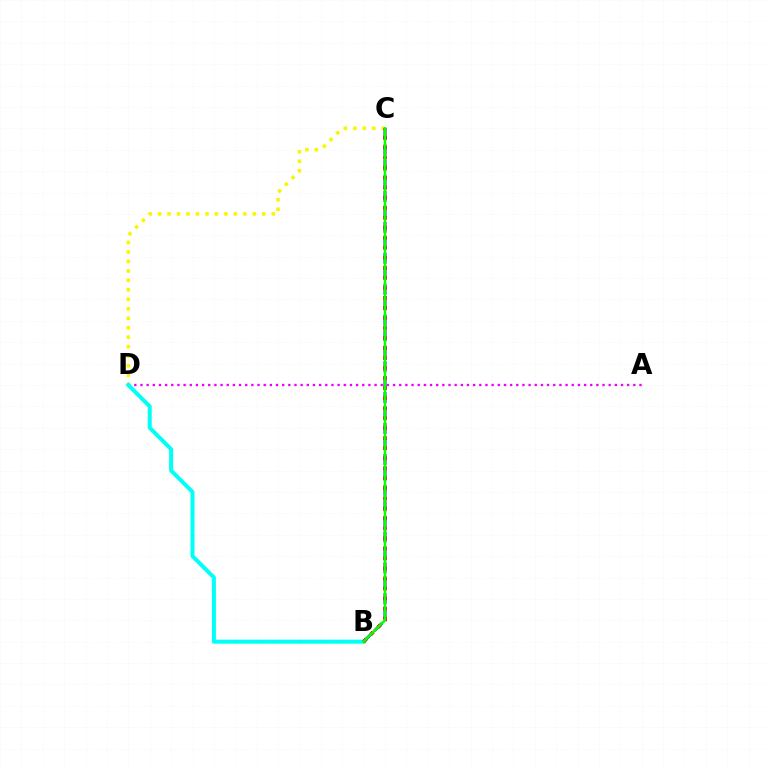{('C', 'D'): [{'color': '#fcf500', 'line_style': 'dotted', 'thickness': 2.57}], ('A', 'D'): [{'color': '#ee00ff', 'line_style': 'dotted', 'thickness': 1.67}], ('B', 'C'): [{'color': '#0010ff', 'line_style': 'dashed', 'thickness': 2.1}, {'color': '#ff0000', 'line_style': 'dotted', 'thickness': 2.72}, {'color': '#08ff00', 'line_style': 'solid', 'thickness': 1.84}], ('B', 'D'): [{'color': '#00fff6', 'line_style': 'solid', 'thickness': 2.88}]}